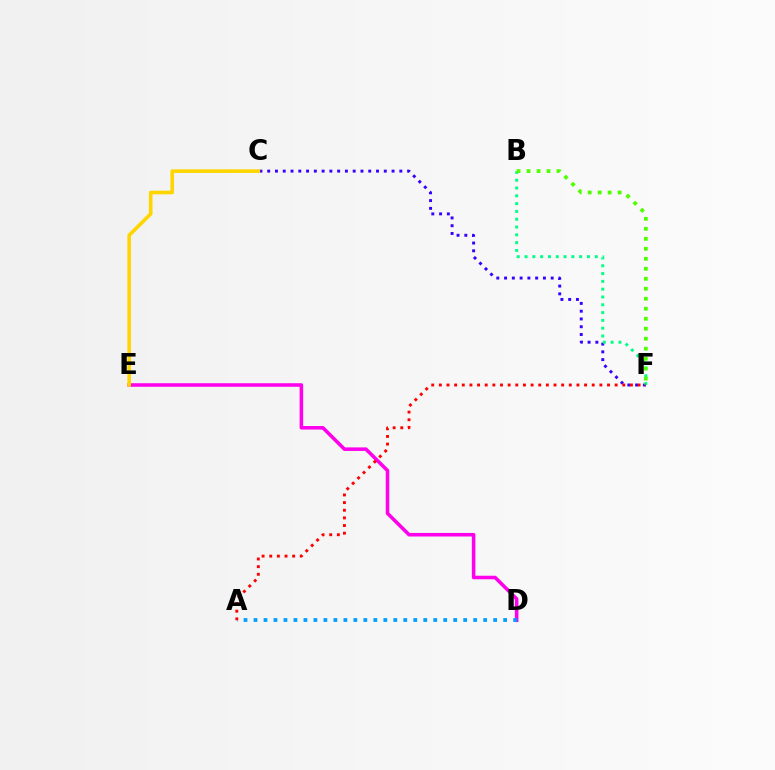{('D', 'E'): [{'color': '#ff00ed', 'line_style': 'solid', 'thickness': 2.55}], ('C', 'F'): [{'color': '#3700ff', 'line_style': 'dotted', 'thickness': 2.11}], ('B', 'F'): [{'color': '#00ff86', 'line_style': 'dotted', 'thickness': 2.12}, {'color': '#4fff00', 'line_style': 'dotted', 'thickness': 2.71}], ('A', 'D'): [{'color': '#009eff', 'line_style': 'dotted', 'thickness': 2.71}], ('C', 'E'): [{'color': '#ffd500', 'line_style': 'solid', 'thickness': 2.6}], ('A', 'F'): [{'color': '#ff0000', 'line_style': 'dotted', 'thickness': 2.08}]}